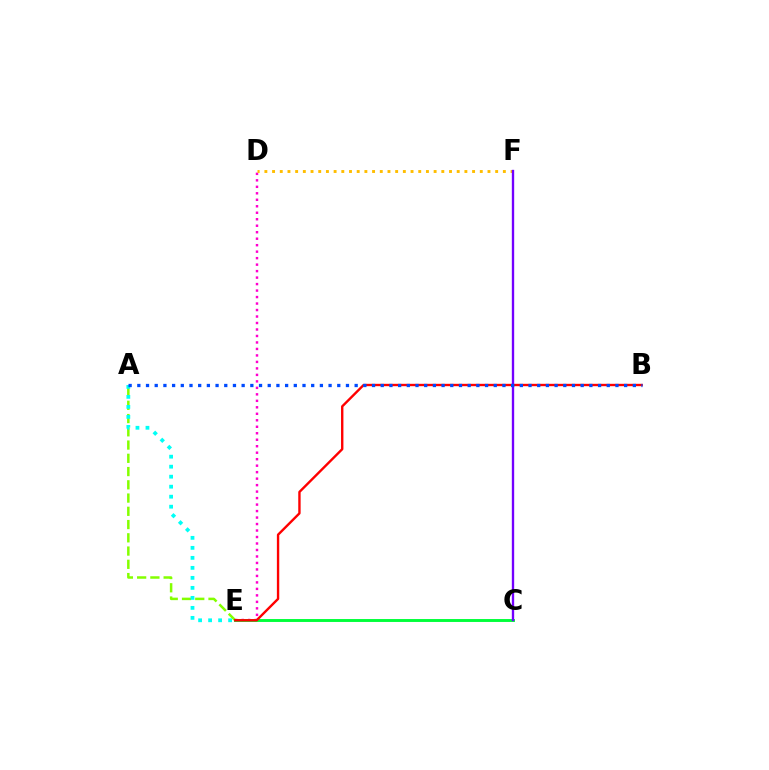{('D', 'E'): [{'color': '#ff00cf', 'line_style': 'dotted', 'thickness': 1.76}], ('D', 'F'): [{'color': '#ffbd00', 'line_style': 'dotted', 'thickness': 2.09}], ('A', 'E'): [{'color': '#84ff00', 'line_style': 'dashed', 'thickness': 1.8}, {'color': '#00fff6', 'line_style': 'dotted', 'thickness': 2.72}], ('C', 'E'): [{'color': '#00ff39', 'line_style': 'solid', 'thickness': 2.1}], ('B', 'E'): [{'color': '#ff0000', 'line_style': 'solid', 'thickness': 1.71}], ('C', 'F'): [{'color': '#7200ff', 'line_style': 'solid', 'thickness': 1.69}], ('A', 'B'): [{'color': '#004bff', 'line_style': 'dotted', 'thickness': 2.36}]}